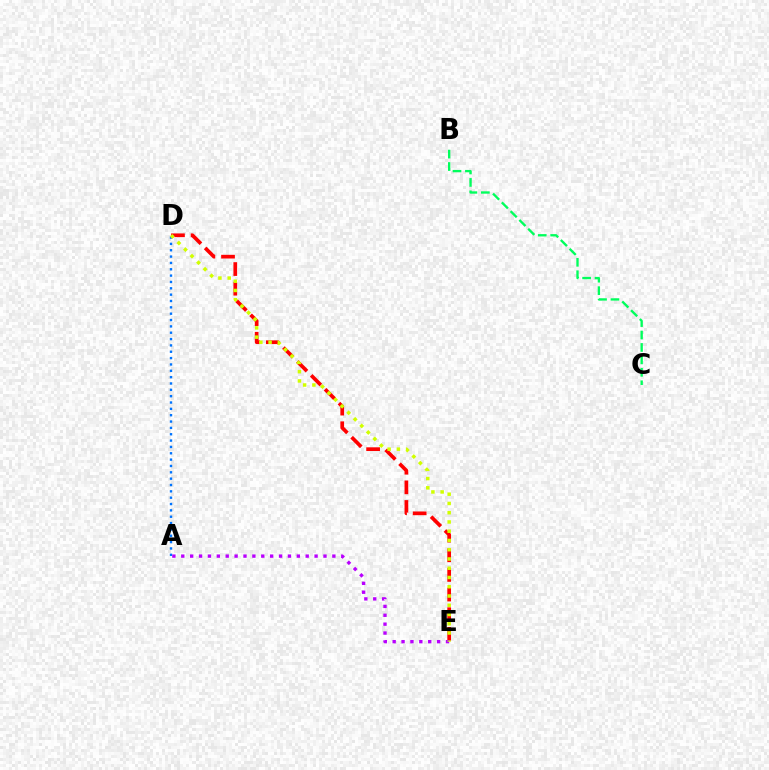{('D', 'E'): [{'color': '#ff0000', 'line_style': 'dashed', 'thickness': 2.67}, {'color': '#d1ff00', 'line_style': 'dotted', 'thickness': 2.51}], ('A', 'D'): [{'color': '#0074ff', 'line_style': 'dotted', 'thickness': 1.72}], ('A', 'E'): [{'color': '#b900ff', 'line_style': 'dotted', 'thickness': 2.41}], ('B', 'C'): [{'color': '#00ff5c', 'line_style': 'dashed', 'thickness': 1.69}]}